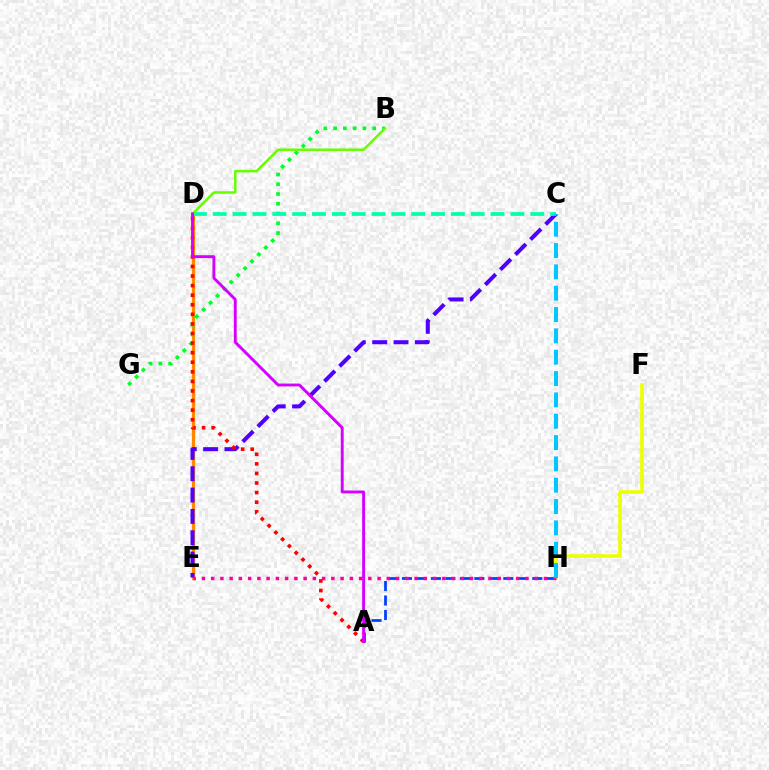{('D', 'E'): [{'color': '#ff8800', 'line_style': 'solid', 'thickness': 2.34}], ('B', 'G'): [{'color': '#00ff27', 'line_style': 'dotted', 'thickness': 2.65}], ('A', 'H'): [{'color': '#003fff', 'line_style': 'dashed', 'thickness': 1.97}], ('C', 'E'): [{'color': '#4f00ff', 'line_style': 'dashed', 'thickness': 2.9}], ('C', 'D'): [{'color': '#00ffaf', 'line_style': 'dashed', 'thickness': 2.7}], ('A', 'D'): [{'color': '#ff0000', 'line_style': 'dotted', 'thickness': 2.6}, {'color': '#d600ff', 'line_style': 'solid', 'thickness': 2.09}], ('F', 'H'): [{'color': '#eeff00', 'line_style': 'solid', 'thickness': 2.64}], ('B', 'D'): [{'color': '#66ff00', 'line_style': 'solid', 'thickness': 1.8}], ('E', 'H'): [{'color': '#ff00a0', 'line_style': 'dotted', 'thickness': 2.51}], ('C', 'H'): [{'color': '#00c7ff', 'line_style': 'dashed', 'thickness': 2.9}]}